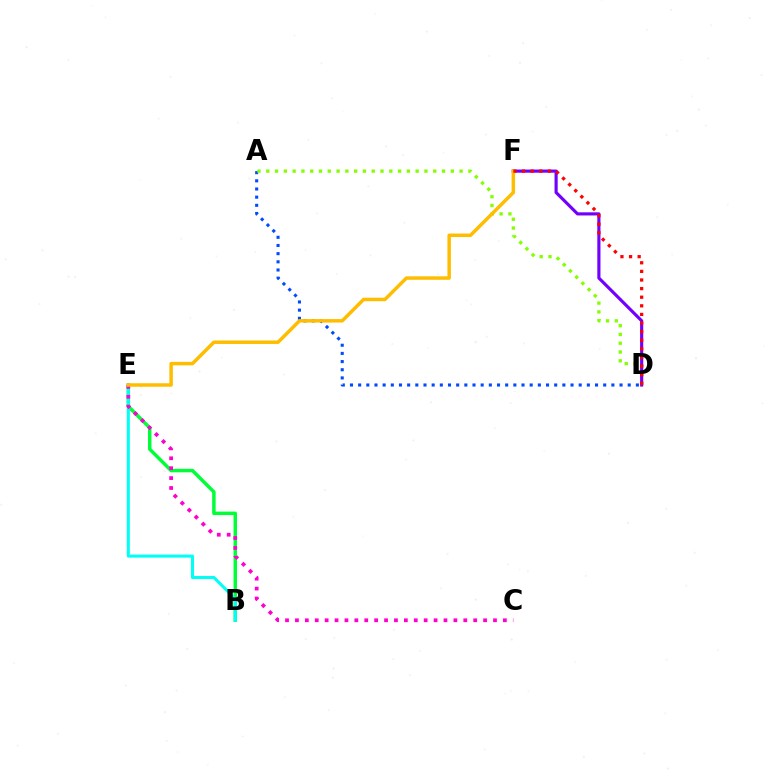{('B', 'E'): [{'color': '#00ff39', 'line_style': 'solid', 'thickness': 2.49}, {'color': '#00fff6', 'line_style': 'solid', 'thickness': 2.19}], ('A', 'D'): [{'color': '#004bff', 'line_style': 'dotted', 'thickness': 2.22}, {'color': '#84ff00', 'line_style': 'dotted', 'thickness': 2.39}], ('D', 'F'): [{'color': '#7200ff', 'line_style': 'solid', 'thickness': 2.26}, {'color': '#ff0000', 'line_style': 'dotted', 'thickness': 2.34}], ('C', 'E'): [{'color': '#ff00cf', 'line_style': 'dotted', 'thickness': 2.69}], ('E', 'F'): [{'color': '#ffbd00', 'line_style': 'solid', 'thickness': 2.5}]}